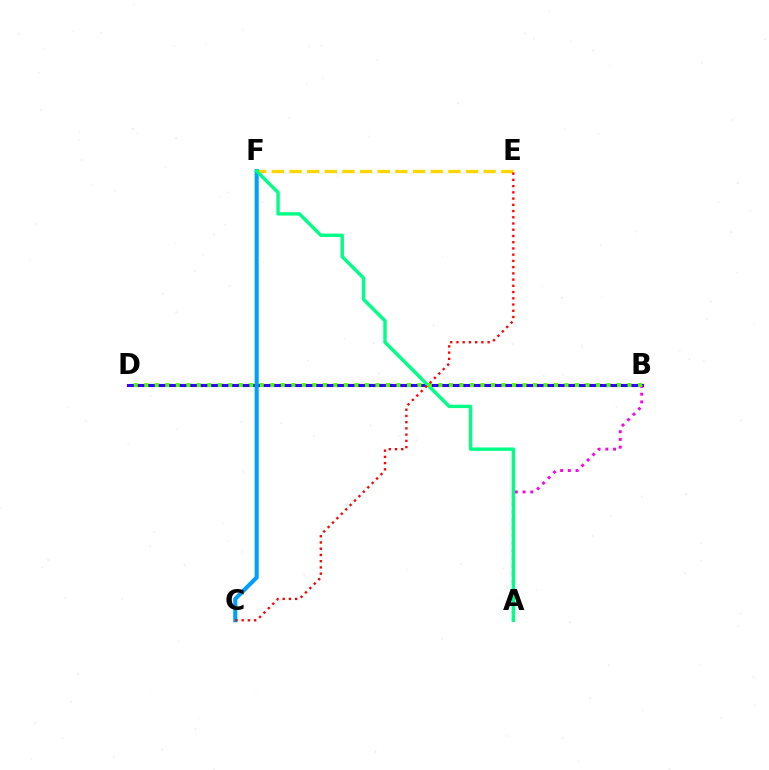{('B', 'D'): [{'color': '#3700ff', 'line_style': 'solid', 'thickness': 2.23}, {'color': '#4fff00', 'line_style': 'dotted', 'thickness': 2.85}], ('E', 'F'): [{'color': '#ffd500', 'line_style': 'dashed', 'thickness': 2.4}], ('A', 'B'): [{'color': '#ff00ed', 'line_style': 'dotted', 'thickness': 2.1}], ('C', 'F'): [{'color': '#009eff', 'line_style': 'solid', 'thickness': 2.93}], ('A', 'F'): [{'color': '#00ff86', 'line_style': 'solid', 'thickness': 2.45}], ('C', 'E'): [{'color': '#ff0000', 'line_style': 'dotted', 'thickness': 1.69}]}